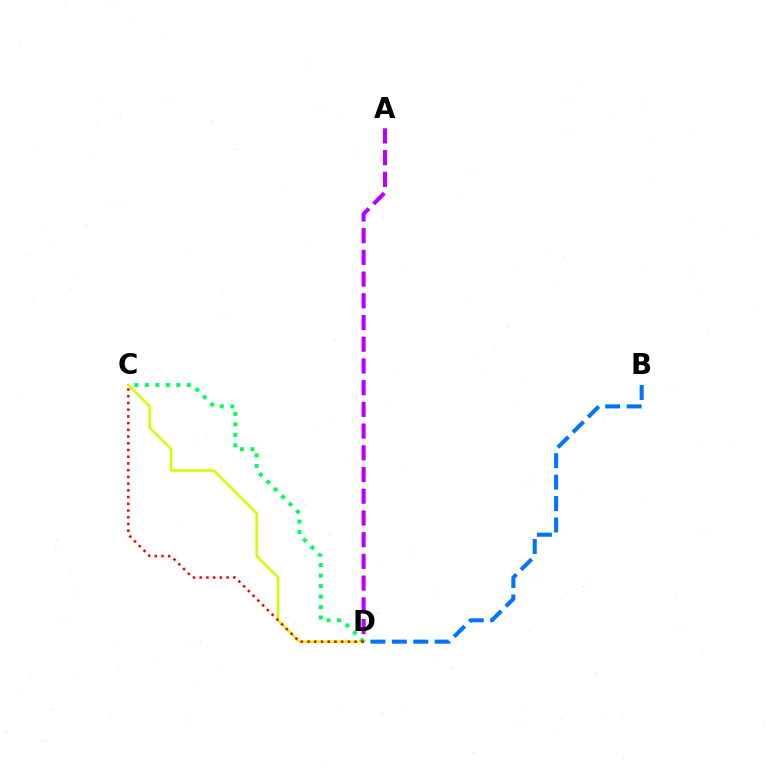{('A', 'D'): [{'color': '#b900ff', 'line_style': 'dashed', 'thickness': 2.95}], ('C', 'D'): [{'color': '#d1ff00', 'line_style': 'solid', 'thickness': 1.83}, {'color': '#00ff5c', 'line_style': 'dotted', 'thickness': 2.85}, {'color': '#ff0000', 'line_style': 'dotted', 'thickness': 1.83}], ('B', 'D'): [{'color': '#0074ff', 'line_style': 'dashed', 'thickness': 2.91}]}